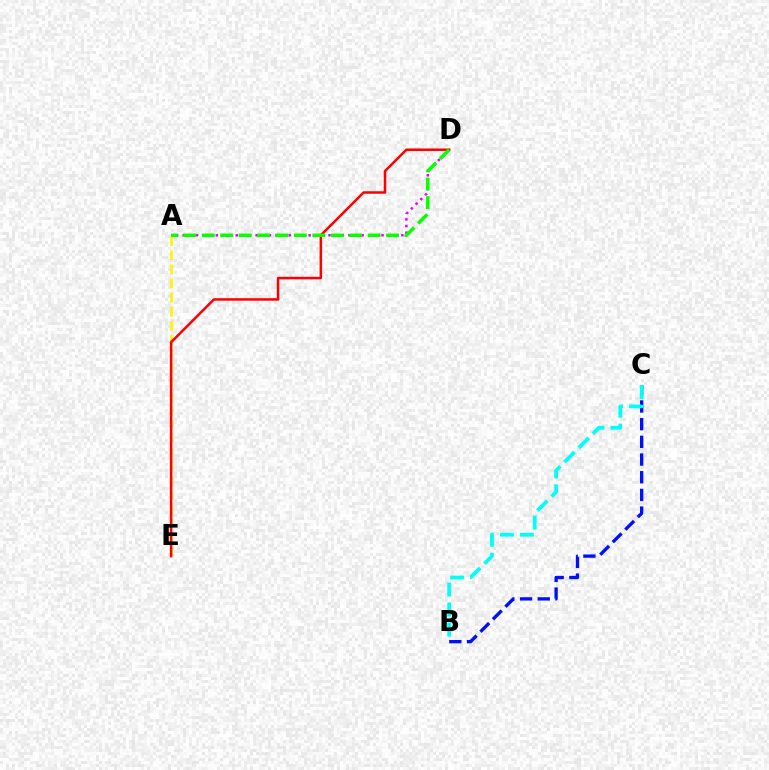{('A', 'E'): [{'color': '#fcf500', 'line_style': 'dashed', 'thickness': 1.92}], ('A', 'D'): [{'color': '#ee00ff', 'line_style': 'dotted', 'thickness': 1.8}, {'color': '#08ff00', 'line_style': 'dashed', 'thickness': 2.51}], ('B', 'C'): [{'color': '#0010ff', 'line_style': 'dashed', 'thickness': 2.4}, {'color': '#00fff6', 'line_style': 'dashed', 'thickness': 2.72}], ('D', 'E'): [{'color': '#ff0000', 'line_style': 'solid', 'thickness': 1.81}]}